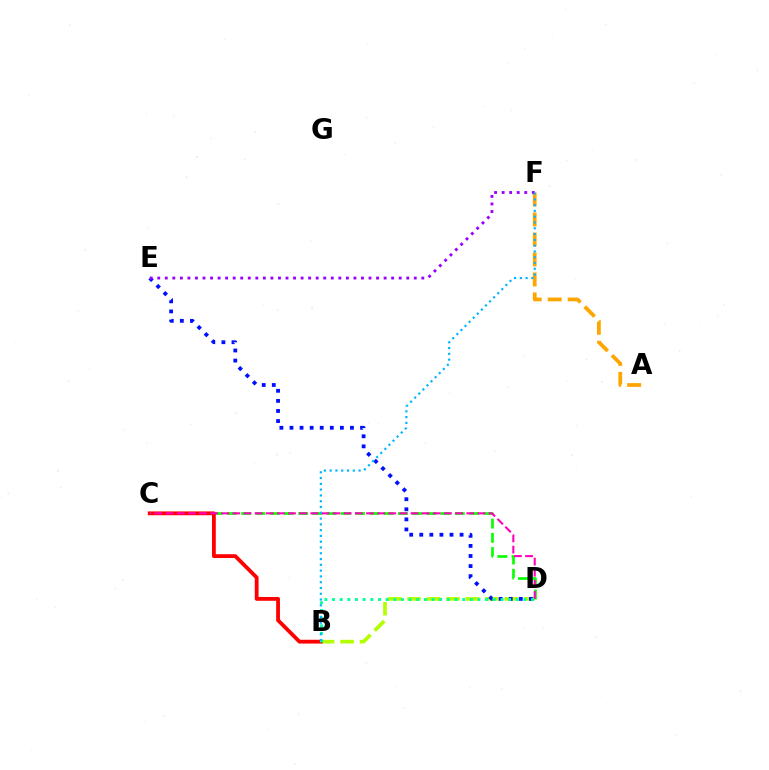{('A', 'F'): [{'color': '#ffa500', 'line_style': 'dashed', 'thickness': 2.72}], ('B', 'D'): [{'color': '#b3ff00', 'line_style': 'dashed', 'thickness': 2.64}, {'color': '#00ff9d', 'line_style': 'dotted', 'thickness': 2.08}], ('C', 'D'): [{'color': '#08ff00', 'line_style': 'dashed', 'thickness': 1.93}, {'color': '#ff00bd', 'line_style': 'dashed', 'thickness': 1.51}], ('D', 'E'): [{'color': '#0010ff', 'line_style': 'dotted', 'thickness': 2.74}], ('B', 'C'): [{'color': '#ff0000', 'line_style': 'solid', 'thickness': 2.74}], ('E', 'F'): [{'color': '#9b00ff', 'line_style': 'dotted', 'thickness': 2.05}], ('B', 'F'): [{'color': '#00b5ff', 'line_style': 'dotted', 'thickness': 1.57}]}